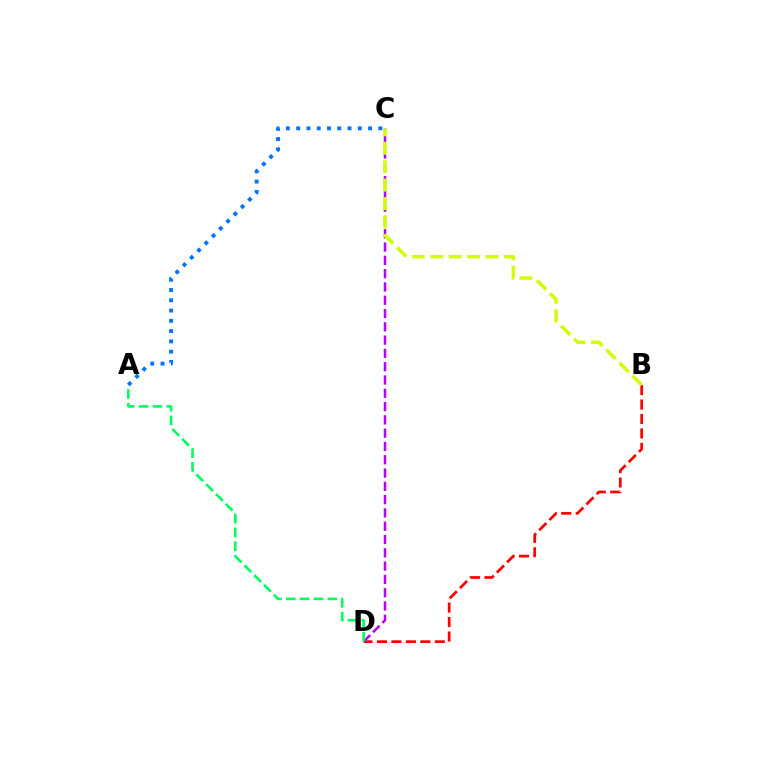{('B', 'D'): [{'color': '#ff0000', 'line_style': 'dashed', 'thickness': 1.97}], ('A', 'C'): [{'color': '#0074ff', 'line_style': 'dotted', 'thickness': 2.79}], ('C', 'D'): [{'color': '#b900ff', 'line_style': 'dashed', 'thickness': 1.81}], ('B', 'C'): [{'color': '#d1ff00', 'line_style': 'dashed', 'thickness': 2.51}], ('A', 'D'): [{'color': '#00ff5c', 'line_style': 'dashed', 'thickness': 1.88}]}